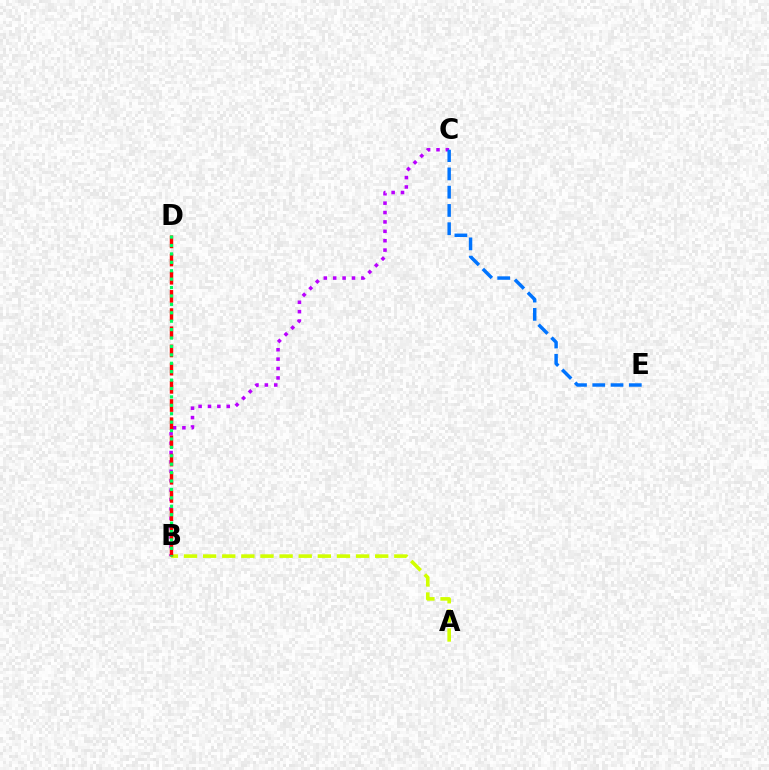{('A', 'B'): [{'color': '#d1ff00', 'line_style': 'dashed', 'thickness': 2.6}], ('B', 'C'): [{'color': '#b900ff', 'line_style': 'dotted', 'thickness': 2.55}], ('B', 'D'): [{'color': '#ff0000', 'line_style': 'dashed', 'thickness': 2.47}, {'color': '#00ff5c', 'line_style': 'dotted', 'thickness': 2.29}], ('C', 'E'): [{'color': '#0074ff', 'line_style': 'dashed', 'thickness': 2.48}]}